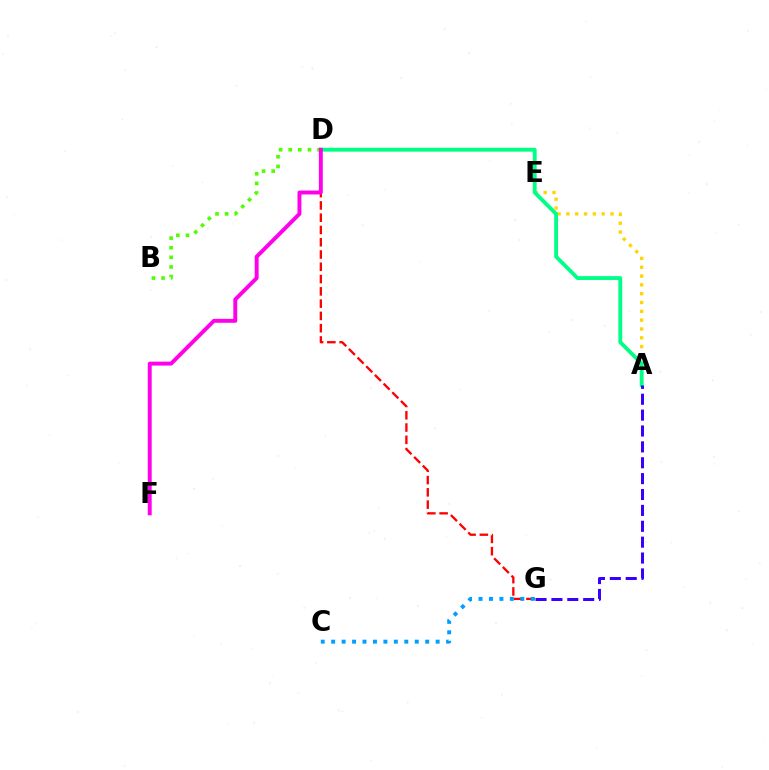{('A', 'E'): [{'color': '#ffd500', 'line_style': 'dotted', 'thickness': 2.4}], ('D', 'G'): [{'color': '#ff0000', 'line_style': 'dashed', 'thickness': 1.67}], ('A', 'D'): [{'color': '#00ff86', 'line_style': 'solid', 'thickness': 2.78}], ('C', 'G'): [{'color': '#009eff', 'line_style': 'dotted', 'thickness': 2.84}], ('A', 'G'): [{'color': '#3700ff', 'line_style': 'dashed', 'thickness': 2.16}], ('B', 'D'): [{'color': '#4fff00', 'line_style': 'dotted', 'thickness': 2.61}], ('D', 'F'): [{'color': '#ff00ed', 'line_style': 'solid', 'thickness': 2.82}]}